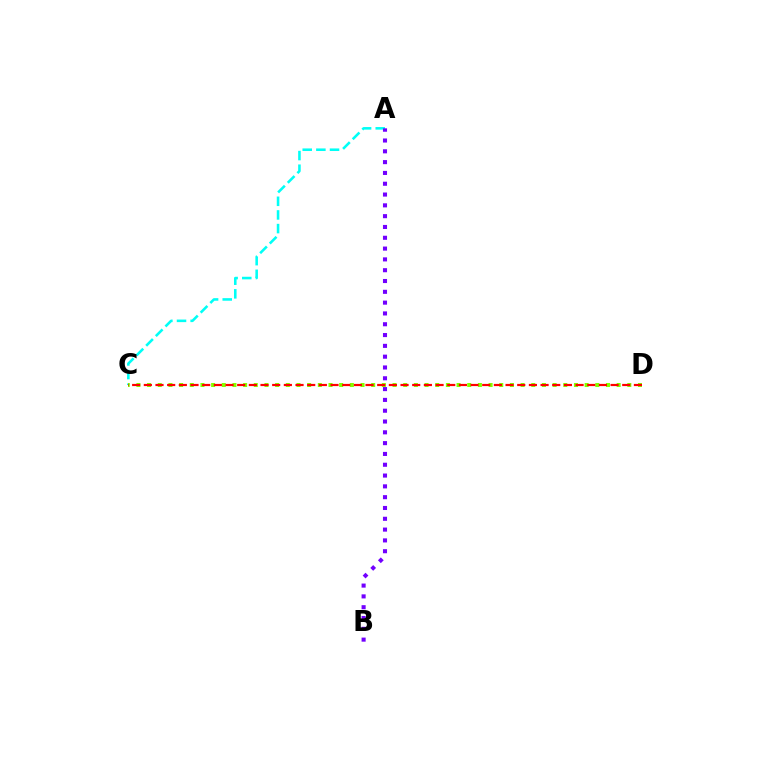{('A', 'C'): [{'color': '#00fff6', 'line_style': 'dashed', 'thickness': 1.85}], ('C', 'D'): [{'color': '#84ff00', 'line_style': 'dotted', 'thickness': 2.9}, {'color': '#ff0000', 'line_style': 'dashed', 'thickness': 1.59}], ('A', 'B'): [{'color': '#7200ff', 'line_style': 'dotted', 'thickness': 2.94}]}